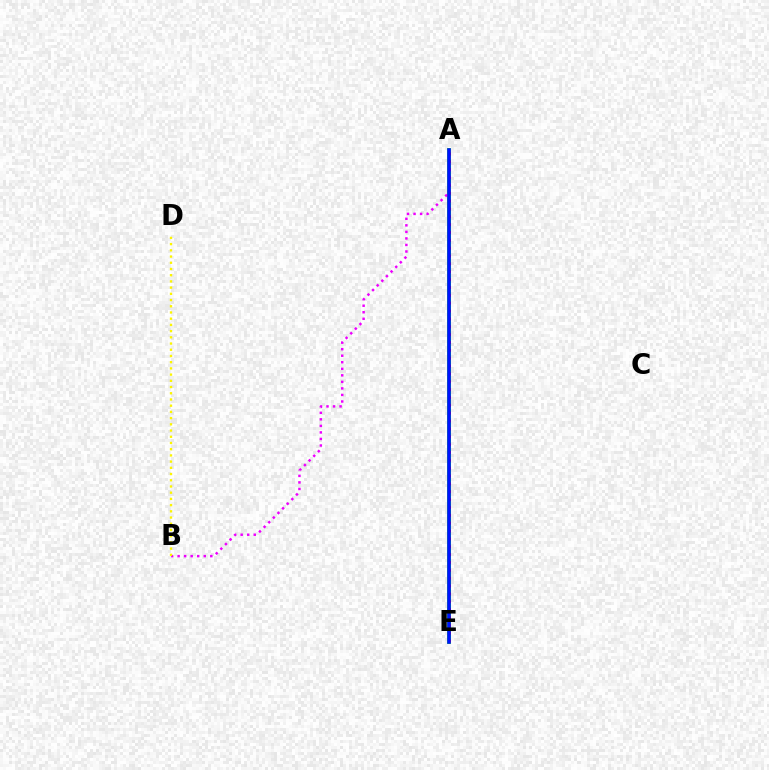{('A', 'E'): [{'color': '#00fff6', 'line_style': 'dashed', 'thickness': 1.94}, {'color': '#08ff00', 'line_style': 'solid', 'thickness': 2.68}, {'color': '#ff0000', 'line_style': 'dotted', 'thickness': 2.13}, {'color': '#0010ff', 'line_style': 'solid', 'thickness': 2.57}], ('A', 'B'): [{'color': '#ee00ff', 'line_style': 'dotted', 'thickness': 1.78}], ('B', 'D'): [{'color': '#fcf500', 'line_style': 'dotted', 'thickness': 1.69}]}